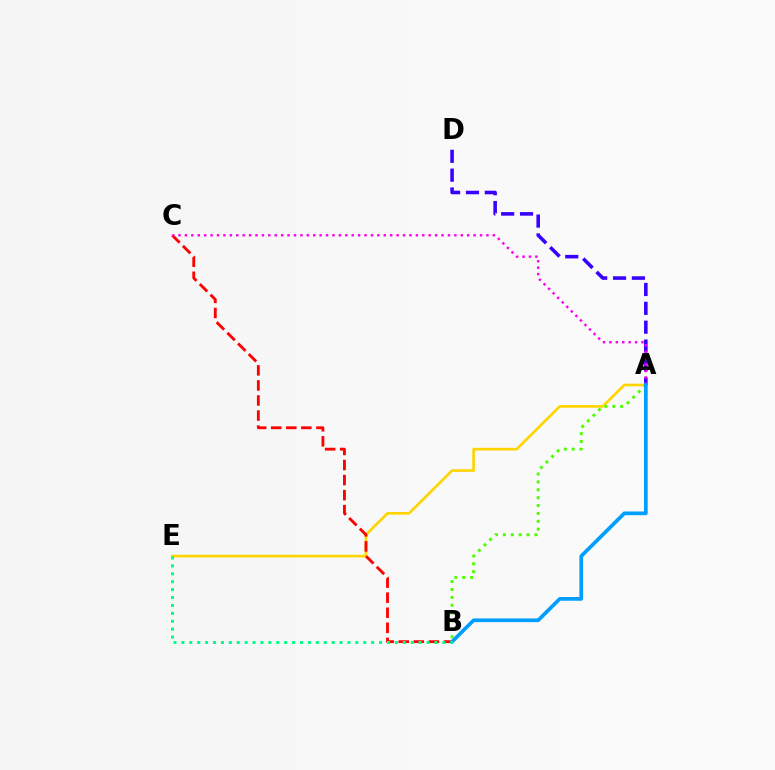{('A', 'E'): [{'color': '#ffd500', 'line_style': 'solid', 'thickness': 1.92}], ('A', 'D'): [{'color': '#3700ff', 'line_style': 'dashed', 'thickness': 2.56}], ('A', 'B'): [{'color': '#4fff00', 'line_style': 'dotted', 'thickness': 2.14}, {'color': '#009eff', 'line_style': 'solid', 'thickness': 2.66}], ('B', 'C'): [{'color': '#ff0000', 'line_style': 'dashed', 'thickness': 2.05}], ('A', 'C'): [{'color': '#ff00ed', 'line_style': 'dotted', 'thickness': 1.74}], ('B', 'E'): [{'color': '#00ff86', 'line_style': 'dotted', 'thickness': 2.15}]}